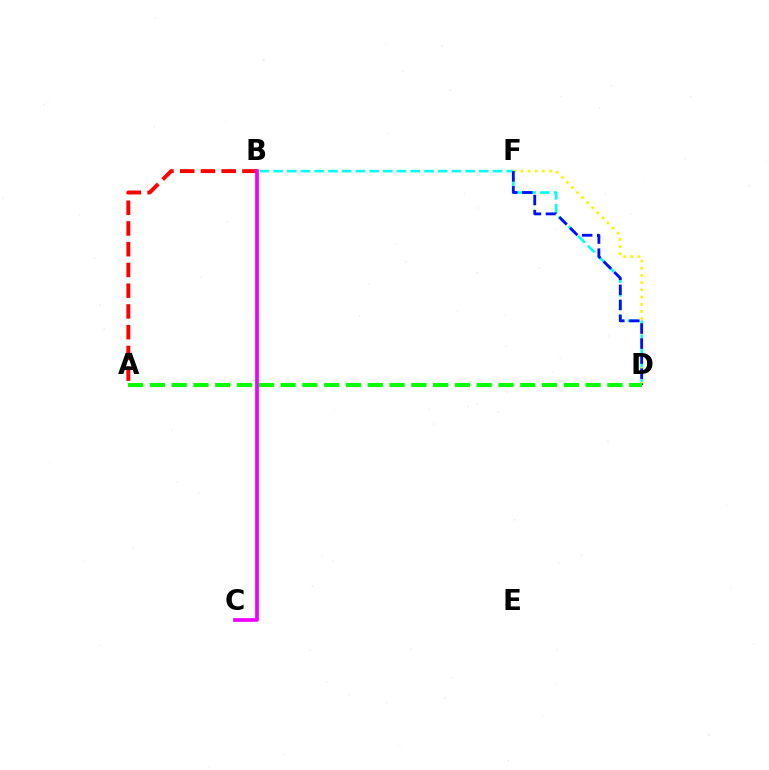{('B', 'D'): [{'color': '#00fff6', 'line_style': 'dashed', 'thickness': 1.86}], ('D', 'F'): [{'color': '#fcf500', 'line_style': 'dotted', 'thickness': 1.95}, {'color': '#0010ff', 'line_style': 'dashed', 'thickness': 2.04}], ('A', 'B'): [{'color': '#ff0000', 'line_style': 'dashed', 'thickness': 2.82}], ('A', 'D'): [{'color': '#08ff00', 'line_style': 'dashed', 'thickness': 2.96}], ('B', 'C'): [{'color': '#ee00ff', 'line_style': 'solid', 'thickness': 2.66}]}